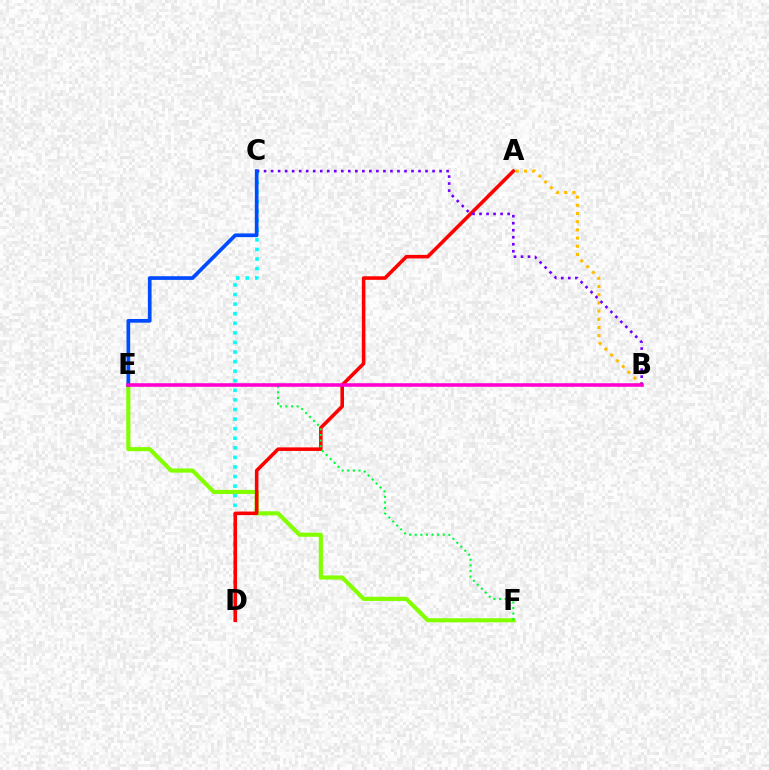{('C', 'D'): [{'color': '#00fff6', 'line_style': 'dotted', 'thickness': 2.6}], ('E', 'F'): [{'color': '#84ff00', 'line_style': 'solid', 'thickness': 2.97}, {'color': '#00ff39', 'line_style': 'dotted', 'thickness': 1.52}], ('A', 'D'): [{'color': '#ff0000', 'line_style': 'solid', 'thickness': 2.56}], ('A', 'B'): [{'color': '#ffbd00', 'line_style': 'dotted', 'thickness': 2.23}], ('B', 'C'): [{'color': '#7200ff', 'line_style': 'dotted', 'thickness': 1.91}], ('C', 'E'): [{'color': '#004bff', 'line_style': 'solid', 'thickness': 2.66}], ('B', 'E'): [{'color': '#ff00cf', 'line_style': 'solid', 'thickness': 2.56}]}